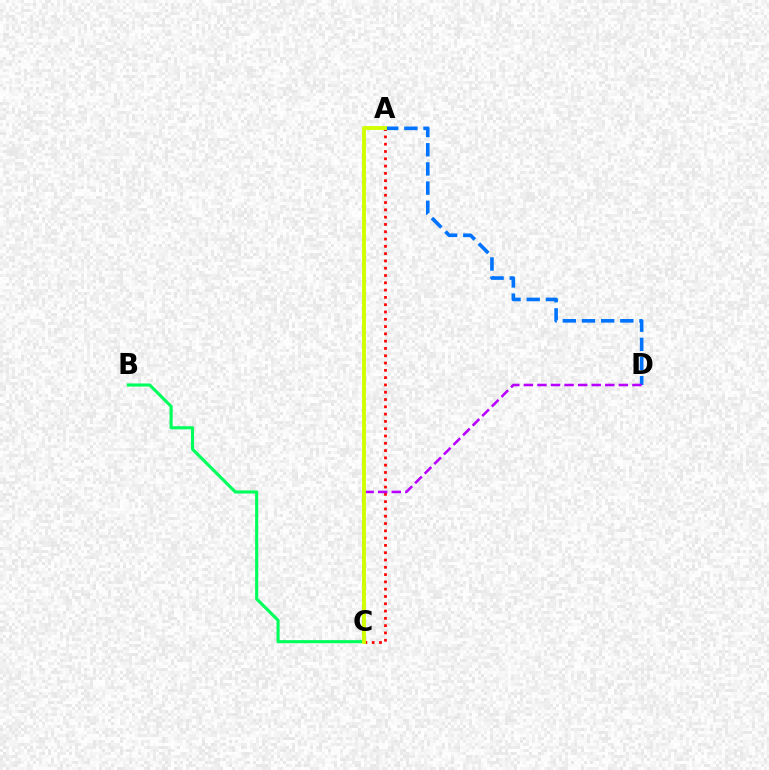{('A', 'C'): [{'color': '#ff0000', 'line_style': 'dotted', 'thickness': 1.98}, {'color': '#d1ff00', 'line_style': 'solid', 'thickness': 2.79}], ('B', 'C'): [{'color': '#00ff5c', 'line_style': 'solid', 'thickness': 2.24}], ('A', 'D'): [{'color': '#0074ff', 'line_style': 'dashed', 'thickness': 2.6}], ('C', 'D'): [{'color': '#b900ff', 'line_style': 'dashed', 'thickness': 1.84}]}